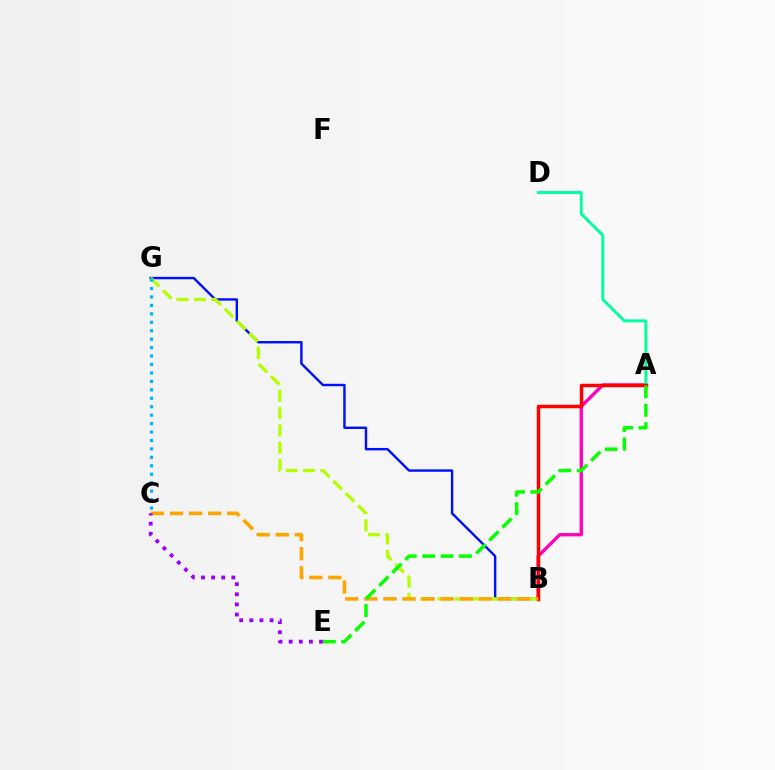{('B', 'G'): [{'color': '#0010ff', 'line_style': 'solid', 'thickness': 1.74}, {'color': '#b3ff00', 'line_style': 'dashed', 'thickness': 2.35}], ('A', 'B'): [{'color': '#ff00bd', 'line_style': 'solid', 'thickness': 2.41}, {'color': '#ff0000', 'line_style': 'solid', 'thickness': 2.5}], ('A', 'D'): [{'color': '#00ff9d', 'line_style': 'solid', 'thickness': 2.11}], ('C', 'G'): [{'color': '#00b5ff', 'line_style': 'dotted', 'thickness': 2.29}], ('B', 'C'): [{'color': '#ffa500', 'line_style': 'dashed', 'thickness': 2.59}], ('A', 'E'): [{'color': '#08ff00', 'line_style': 'dashed', 'thickness': 2.5}], ('C', 'E'): [{'color': '#9b00ff', 'line_style': 'dotted', 'thickness': 2.75}]}